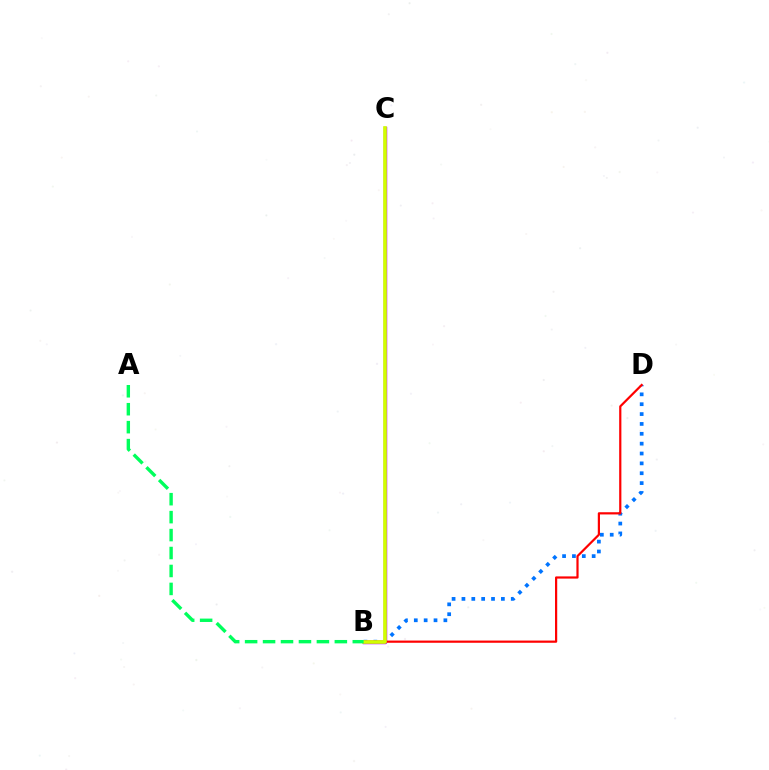{('B', 'D'): [{'color': '#0074ff', 'line_style': 'dotted', 'thickness': 2.68}, {'color': '#ff0000', 'line_style': 'solid', 'thickness': 1.59}], ('B', 'C'): [{'color': '#b900ff', 'line_style': 'solid', 'thickness': 2.49}, {'color': '#d1ff00', 'line_style': 'solid', 'thickness': 2.62}], ('A', 'B'): [{'color': '#00ff5c', 'line_style': 'dashed', 'thickness': 2.44}]}